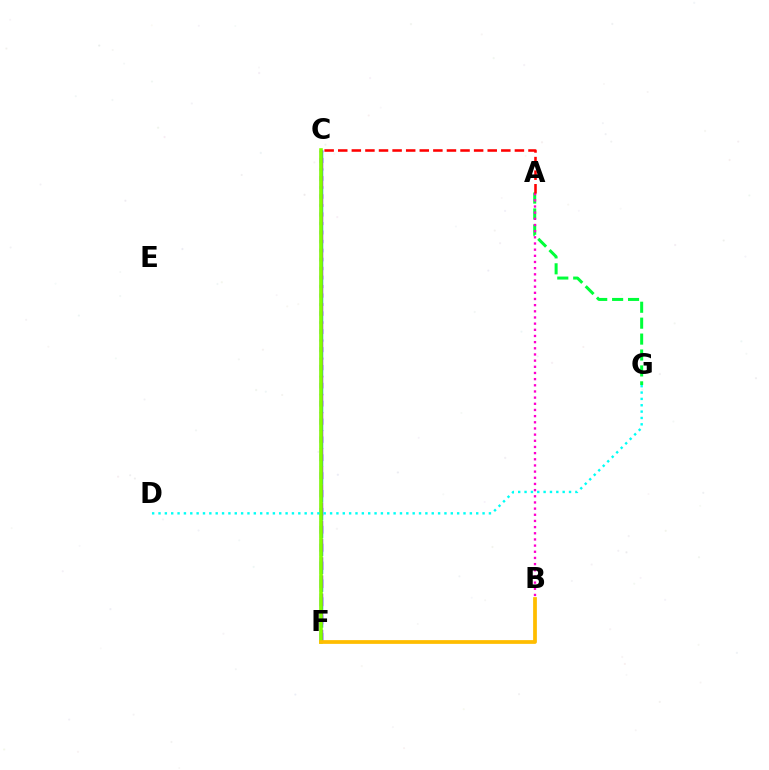{('C', 'F'): [{'color': '#004bff', 'line_style': 'dashed', 'thickness': 2.43}, {'color': '#7200ff', 'line_style': 'dashed', 'thickness': 2.47}, {'color': '#84ff00', 'line_style': 'solid', 'thickness': 2.59}], ('A', 'G'): [{'color': '#00ff39', 'line_style': 'dashed', 'thickness': 2.16}], ('A', 'B'): [{'color': '#ff00cf', 'line_style': 'dotted', 'thickness': 1.68}], ('D', 'G'): [{'color': '#00fff6', 'line_style': 'dotted', 'thickness': 1.73}], ('A', 'C'): [{'color': '#ff0000', 'line_style': 'dashed', 'thickness': 1.85}], ('B', 'F'): [{'color': '#ffbd00', 'line_style': 'solid', 'thickness': 2.7}]}